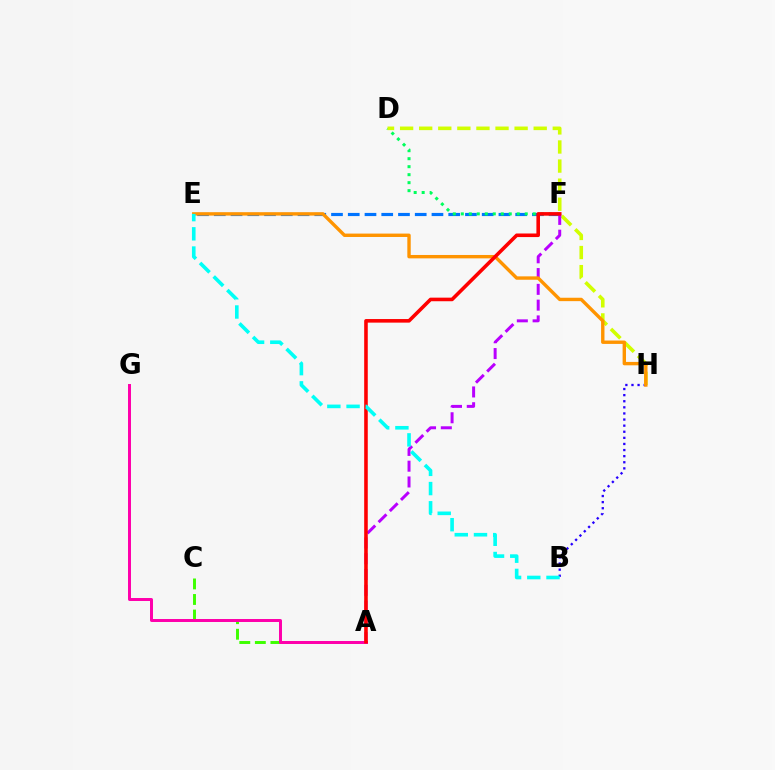{('A', 'C'): [{'color': '#3dff00', 'line_style': 'dashed', 'thickness': 2.11}], ('E', 'F'): [{'color': '#0074ff', 'line_style': 'dashed', 'thickness': 2.27}], ('B', 'H'): [{'color': '#2500ff', 'line_style': 'dotted', 'thickness': 1.66}], ('D', 'F'): [{'color': '#00ff5c', 'line_style': 'dotted', 'thickness': 2.17}], ('D', 'H'): [{'color': '#d1ff00', 'line_style': 'dashed', 'thickness': 2.59}], ('A', 'F'): [{'color': '#b900ff', 'line_style': 'dashed', 'thickness': 2.14}, {'color': '#ff0000', 'line_style': 'solid', 'thickness': 2.58}], ('A', 'G'): [{'color': '#ff00ac', 'line_style': 'solid', 'thickness': 2.14}], ('E', 'H'): [{'color': '#ff9400', 'line_style': 'solid', 'thickness': 2.44}], ('B', 'E'): [{'color': '#00fff6', 'line_style': 'dashed', 'thickness': 2.61}]}